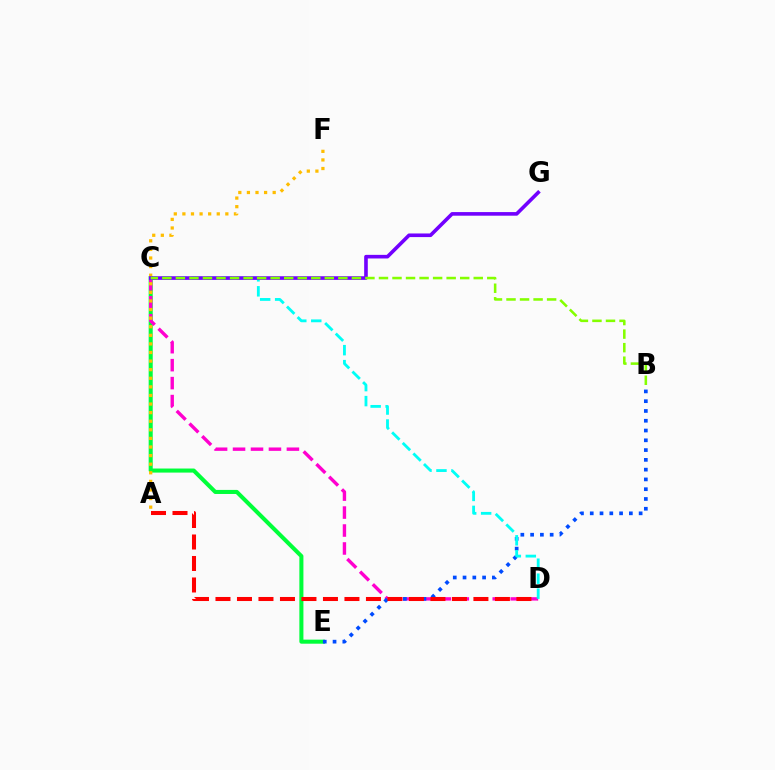{('C', 'E'): [{'color': '#00ff39', 'line_style': 'solid', 'thickness': 2.92}], ('C', 'D'): [{'color': '#ff00cf', 'line_style': 'dashed', 'thickness': 2.44}, {'color': '#00fff6', 'line_style': 'dashed', 'thickness': 2.03}], ('B', 'E'): [{'color': '#004bff', 'line_style': 'dotted', 'thickness': 2.66}], ('A', 'F'): [{'color': '#ffbd00', 'line_style': 'dotted', 'thickness': 2.33}], ('C', 'G'): [{'color': '#7200ff', 'line_style': 'solid', 'thickness': 2.6}], ('B', 'C'): [{'color': '#84ff00', 'line_style': 'dashed', 'thickness': 1.84}], ('A', 'D'): [{'color': '#ff0000', 'line_style': 'dashed', 'thickness': 2.92}]}